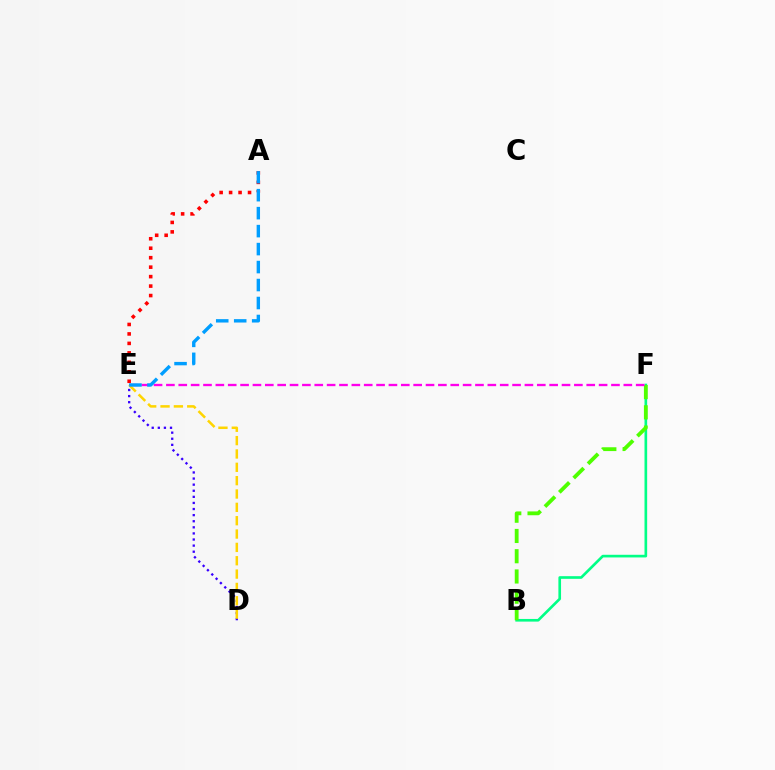{('B', 'F'): [{'color': '#00ff86', 'line_style': 'solid', 'thickness': 1.91}, {'color': '#4fff00', 'line_style': 'dashed', 'thickness': 2.75}], ('D', 'E'): [{'color': '#3700ff', 'line_style': 'dotted', 'thickness': 1.66}, {'color': '#ffd500', 'line_style': 'dashed', 'thickness': 1.81}], ('E', 'F'): [{'color': '#ff00ed', 'line_style': 'dashed', 'thickness': 1.68}], ('A', 'E'): [{'color': '#ff0000', 'line_style': 'dotted', 'thickness': 2.57}, {'color': '#009eff', 'line_style': 'dashed', 'thickness': 2.44}]}